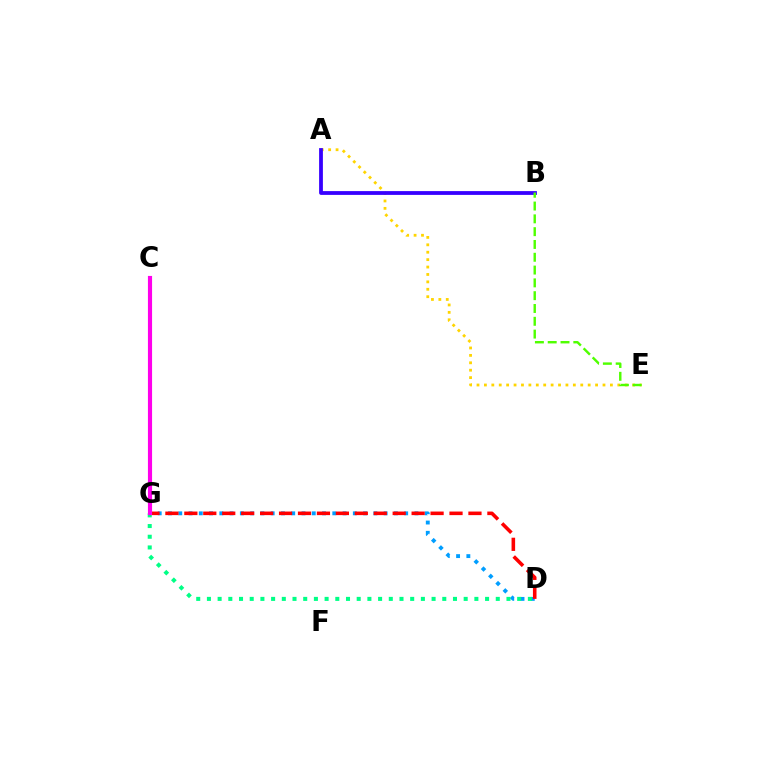{('A', 'E'): [{'color': '#ffd500', 'line_style': 'dotted', 'thickness': 2.01}], ('A', 'B'): [{'color': '#3700ff', 'line_style': 'solid', 'thickness': 2.73}], ('D', 'G'): [{'color': '#009eff', 'line_style': 'dotted', 'thickness': 2.79}, {'color': '#00ff86', 'line_style': 'dotted', 'thickness': 2.91}, {'color': '#ff0000', 'line_style': 'dashed', 'thickness': 2.57}], ('B', 'E'): [{'color': '#4fff00', 'line_style': 'dashed', 'thickness': 1.74}], ('C', 'G'): [{'color': '#ff00ed', 'line_style': 'solid', 'thickness': 2.98}]}